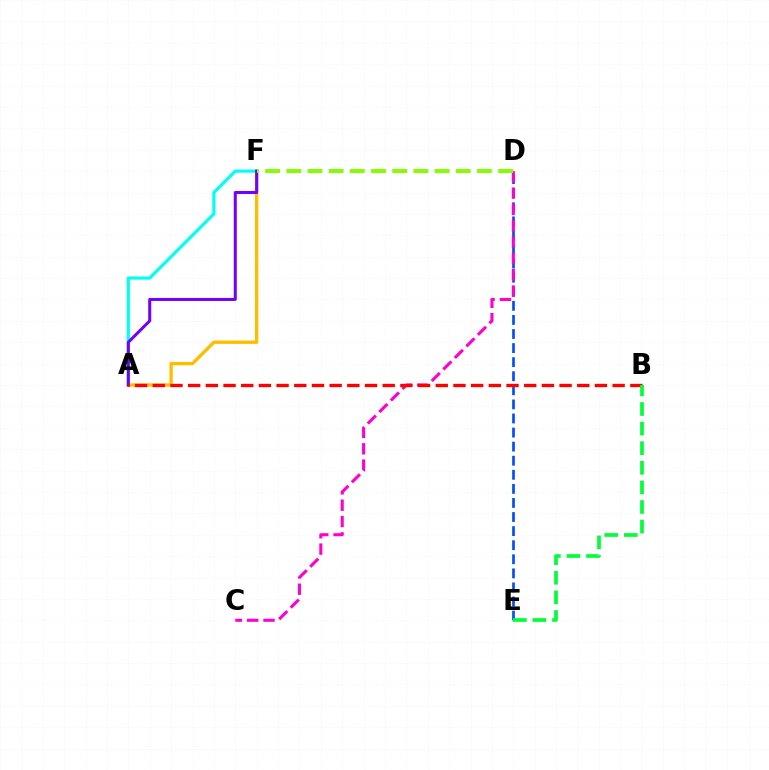{('D', 'E'): [{'color': '#004bff', 'line_style': 'dashed', 'thickness': 1.91}], ('A', 'F'): [{'color': '#00fff6', 'line_style': 'solid', 'thickness': 2.28}, {'color': '#ffbd00', 'line_style': 'solid', 'thickness': 2.41}, {'color': '#7200ff', 'line_style': 'solid', 'thickness': 2.18}], ('C', 'D'): [{'color': '#ff00cf', 'line_style': 'dashed', 'thickness': 2.22}], ('A', 'B'): [{'color': '#ff0000', 'line_style': 'dashed', 'thickness': 2.4}], ('D', 'F'): [{'color': '#84ff00', 'line_style': 'dashed', 'thickness': 2.88}], ('B', 'E'): [{'color': '#00ff39', 'line_style': 'dashed', 'thickness': 2.66}]}